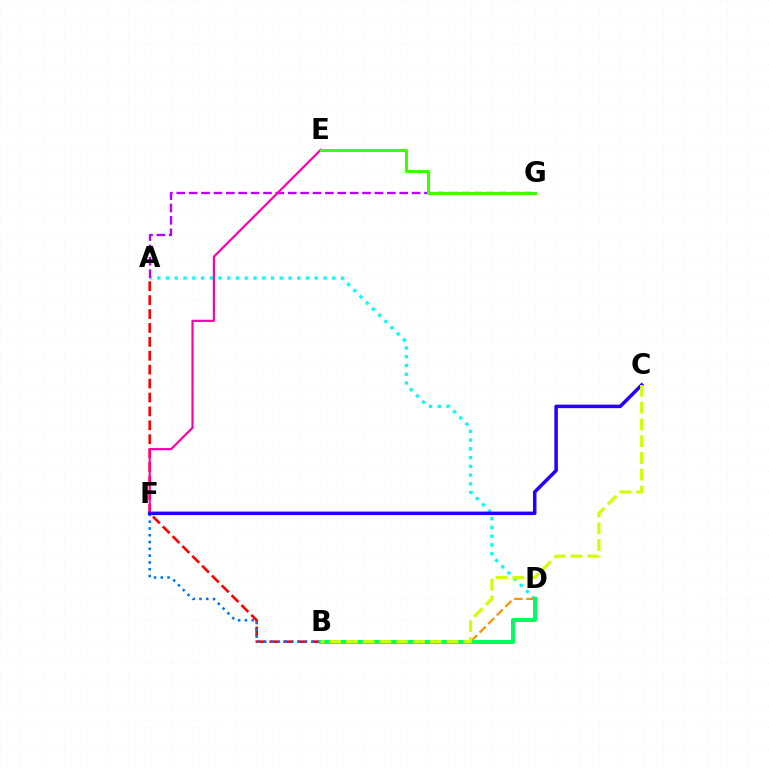{('A', 'D'): [{'color': '#00fff6', 'line_style': 'dotted', 'thickness': 2.38}], ('A', 'B'): [{'color': '#ff0000', 'line_style': 'dashed', 'thickness': 1.89}], ('A', 'G'): [{'color': '#b900ff', 'line_style': 'dashed', 'thickness': 1.68}], ('B', 'D'): [{'color': '#ff9400', 'line_style': 'dashed', 'thickness': 1.65}, {'color': '#00ff5c', 'line_style': 'solid', 'thickness': 2.89}], ('B', 'F'): [{'color': '#0074ff', 'line_style': 'dotted', 'thickness': 1.84}], ('E', 'F'): [{'color': '#ff00ac', 'line_style': 'solid', 'thickness': 1.57}], ('C', 'F'): [{'color': '#2500ff', 'line_style': 'solid', 'thickness': 2.53}], ('B', 'C'): [{'color': '#d1ff00', 'line_style': 'dashed', 'thickness': 2.28}], ('E', 'G'): [{'color': '#3dff00', 'line_style': 'solid', 'thickness': 2.2}]}